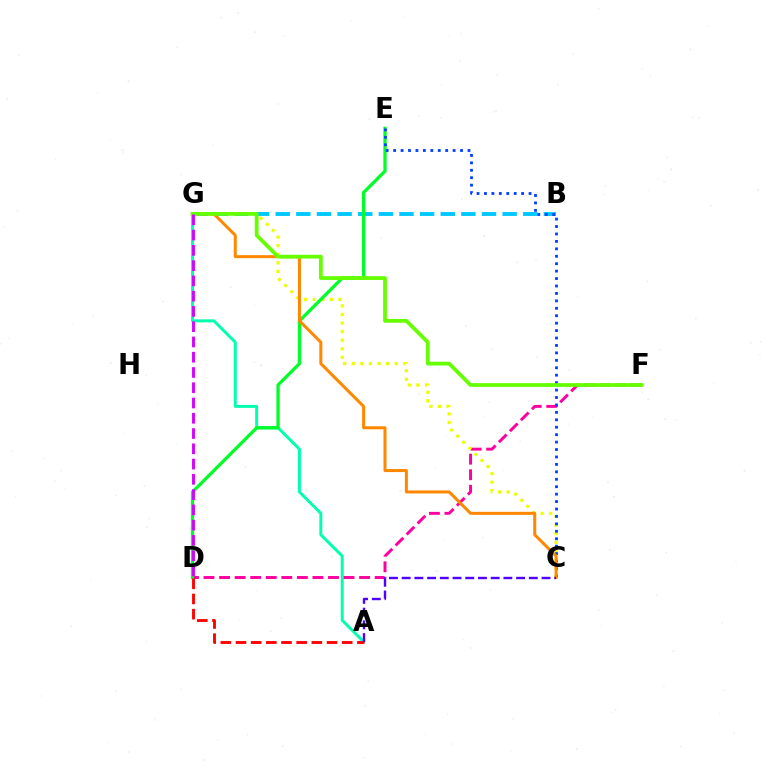{('A', 'G'): [{'color': '#00ffaf', 'line_style': 'solid', 'thickness': 2.13}], ('D', 'F'): [{'color': '#ff00a0', 'line_style': 'dashed', 'thickness': 2.11}], ('C', 'G'): [{'color': '#eeff00', 'line_style': 'dotted', 'thickness': 2.34}, {'color': '#ff8800', 'line_style': 'solid', 'thickness': 2.17}], ('B', 'G'): [{'color': '#00c7ff', 'line_style': 'dashed', 'thickness': 2.8}], ('D', 'E'): [{'color': '#00ff27', 'line_style': 'solid', 'thickness': 2.35}], ('C', 'E'): [{'color': '#003fff', 'line_style': 'dotted', 'thickness': 2.02}], ('F', 'G'): [{'color': '#66ff00', 'line_style': 'solid', 'thickness': 2.71}], ('A', 'D'): [{'color': '#ff0000', 'line_style': 'dashed', 'thickness': 2.06}], ('D', 'G'): [{'color': '#d600ff', 'line_style': 'dashed', 'thickness': 2.07}], ('A', 'C'): [{'color': '#4f00ff', 'line_style': 'dashed', 'thickness': 1.73}]}